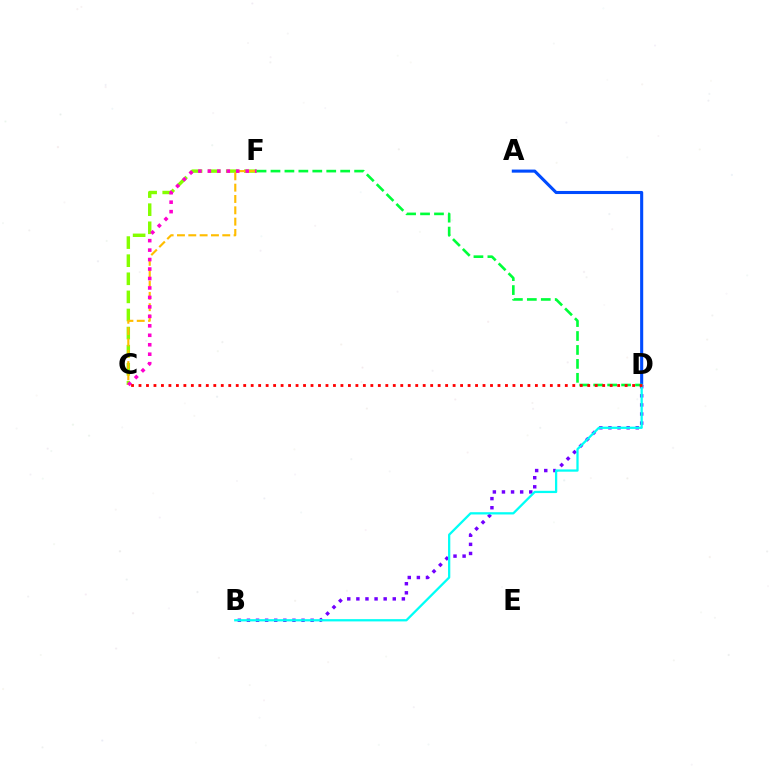{('A', 'D'): [{'color': '#004bff', 'line_style': 'solid', 'thickness': 2.22}], ('B', 'D'): [{'color': '#7200ff', 'line_style': 'dotted', 'thickness': 2.47}, {'color': '#00fff6', 'line_style': 'solid', 'thickness': 1.63}], ('C', 'F'): [{'color': '#84ff00', 'line_style': 'dashed', 'thickness': 2.46}, {'color': '#ffbd00', 'line_style': 'dashed', 'thickness': 1.54}, {'color': '#ff00cf', 'line_style': 'dotted', 'thickness': 2.57}], ('D', 'F'): [{'color': '#00ff39', 'line_style': 'dashed', 'thickness': 1.89}], ('C', 'D'): [{'color': '#ff0000', 'line_style': 'dotted', 'thickness': 2.03}]}